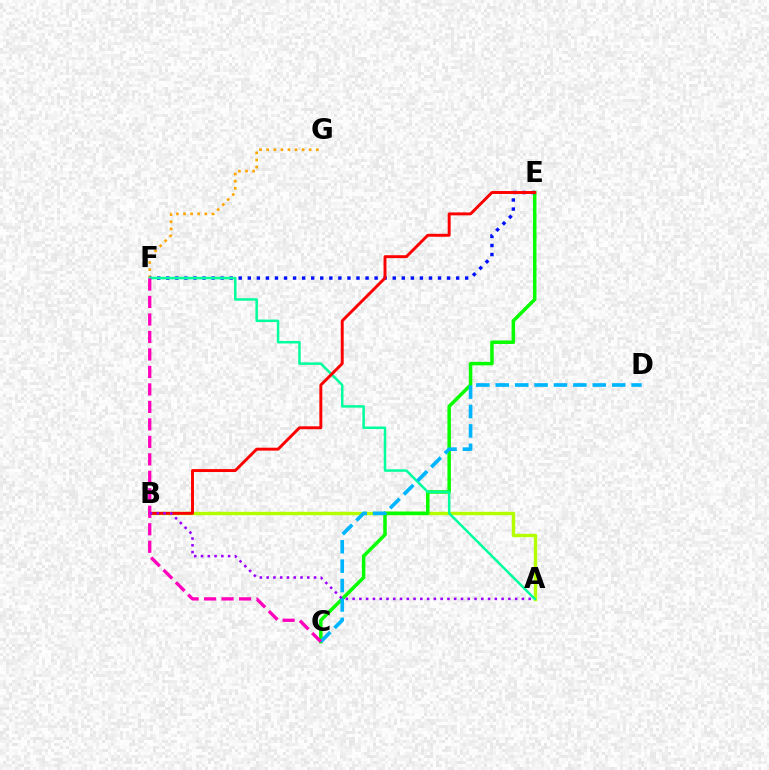{('A', 'B'): [{'color': '#b3ff00', 'line_style': 'solid', 'thickness': 2.45}, {'color': '#9b00ff', 'line_style': 'dotted', 'thickness': 1.84}], ('F', 'G'): [{'color': '#ffa500', 'line_style': 'dotted', 'thickness': 1.93}], ('C', 'E'): [{'color': '#08ff00', 'line_style': 'solid', 'thickness': 2.52}], ('E', 'F'): [{'color': '#0010ff', 'line_style': 'dotted', 'thickness': 2.46}], ('A', 'F'): [{'color': '#00ff9d', 'line_style': 'solid', 'thickness': 1.8}], ('B', 'E'): [{'color': '#ff0000', 'line_style': 'solid', 'thickness': 2.11}], ('C', 'D'): [{'color': '#00b5ff', 'line_style': 'dashed', 'thickness': 2.64}], ('C', 'F'): [{'color': '#ff00bd', 'line_style': 'dashed', 'thickness': 2.38}]}